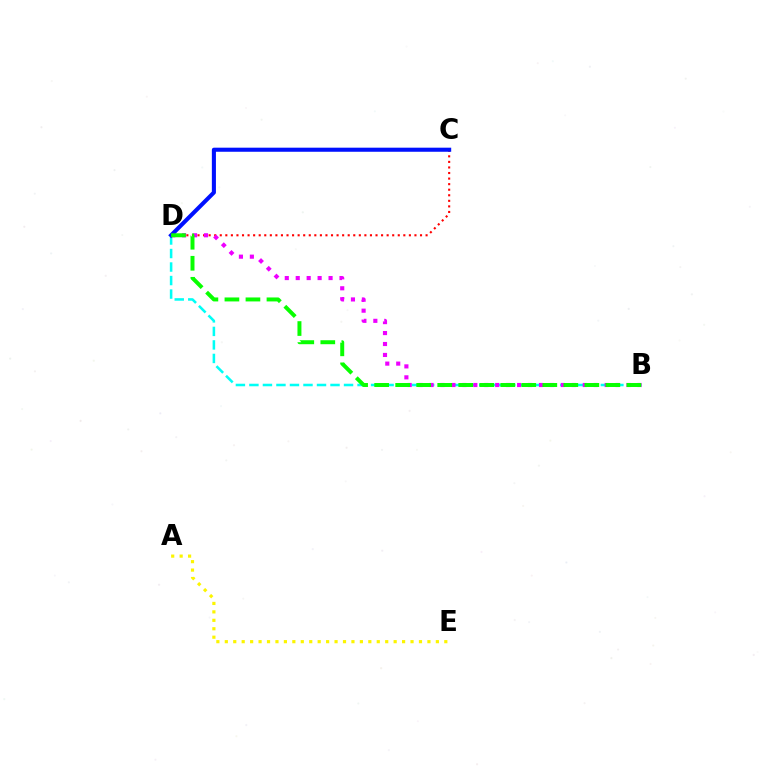{('A', 'E'): [{'color': '#fcf500', 'line_style': 'dotted', 'thickness': 2.29}], ('C', 'D'): [{'color': '#ff0000', 'line_style': 'dotted', 'thickness': 1.51}, {'color': '#0010ff', 'line_style': 'solid', 'thickness': 2.94}], ('B', 'D'): [{'color': '#00fff6', 'line_style': 'dashed', 'thickness': 1.84}, {'color': '#ee00ff', 'line_style': 'dotted', 'thickness': 2.97}, {'color': '#08ff00', 'line_style': 'dashed', 'thickness': 2.86}]}